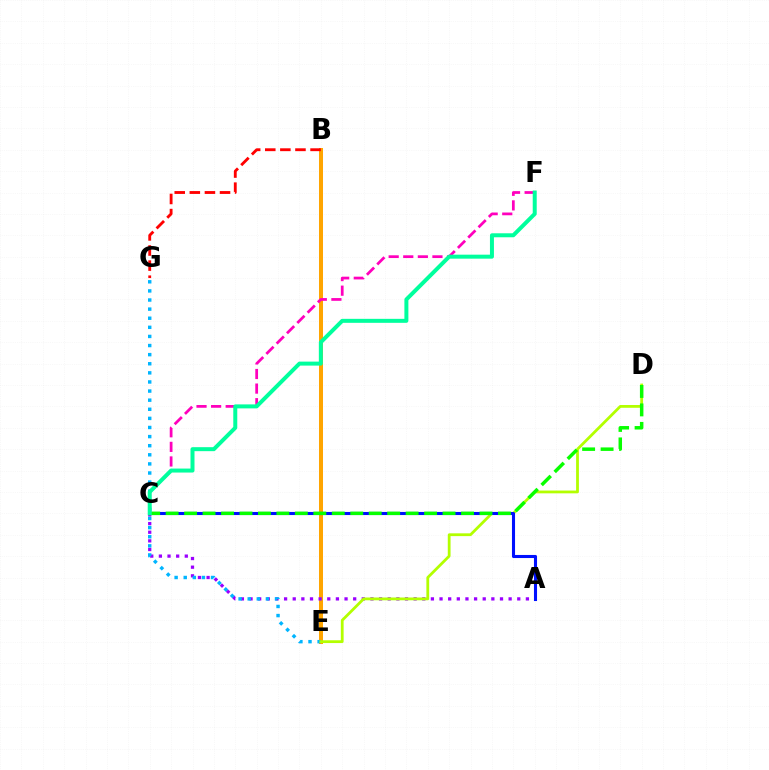{('B', 'E'): [{'color': '#ffa500', 'line_style': 'solid', 'thickness': 2.88}], ('A', 'C'): [{'color': '#9b00ff', 'line_style': 'dotted', 'thickness': 2.35}, {'color': '#0010ff', 'line_style': 'solid', 'thickness': 2.22}], ('C', 'F'): [{'color': '#ff00bd', 'line_style': 'dashed', 'thickness': 1.98}, {'color': '#00ff9d', 'line_style': 'solid', 'thickness': 2.87}], ('E', 'G'): [{'color': '#00b5ff', 'line_style': 'dotted', 'thickness': 2.47}], ('B', 'G'): [{'color': '#ff0000', 'line_style': 'dashed', 'thickness': 2.05}], ('D', 'E'): [{'color': '#b3ff00', 'line_style': 'solid', 'thickness': 2.01}], ('C', 'D'): [{'color': '#08ff00', 'line_style': 'dashed', 'thickness': 2.51}]}